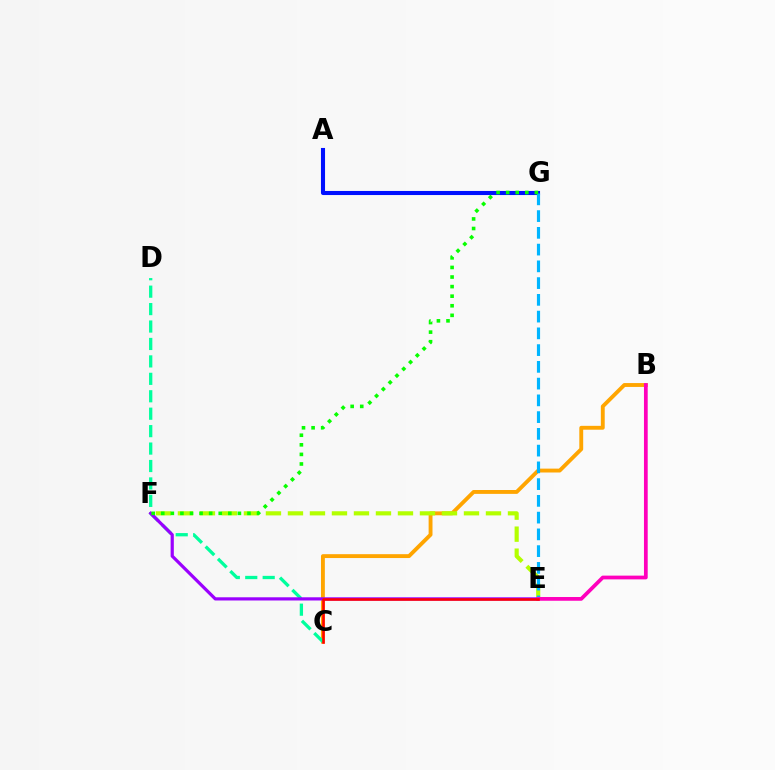{('B', 'C'): [{'color': '#ffa500', 'line_style': 'solid', 'thickness': 2.79}], ('C', 'D'): [{'color': '#00ff9d', 'line_style': 'dashed', 'thickness': 2.37}], ('E', 'F'): [{'color': '#b3ff00', 'line_style': 'dashed', 'thickness': 2.99}, {'color': '#9b00ff', 'line_style': 'solid', 'thickness': 2.3}], ('A', 'G'): [{'color': '#0010ff', 'line_style': 'solid', 'thickness': 2.93}], ('E', 'G'): [{'color': '#00b5ff', 'line_style': 'dashed', 'thickness': 2.28}], ('B', 'E'): [{'color': '#ff00bd', 'line_style': 'solid', 'thickness': 2.69}], ('F', 'G'): [{'color': '#08ff00', 'line_style': 'dotted', 'thickness': 2.6}], ('C', 'E'): [{'color': '#ff0000', 'line_style': 'solid', 'thickness': 1.85}]}